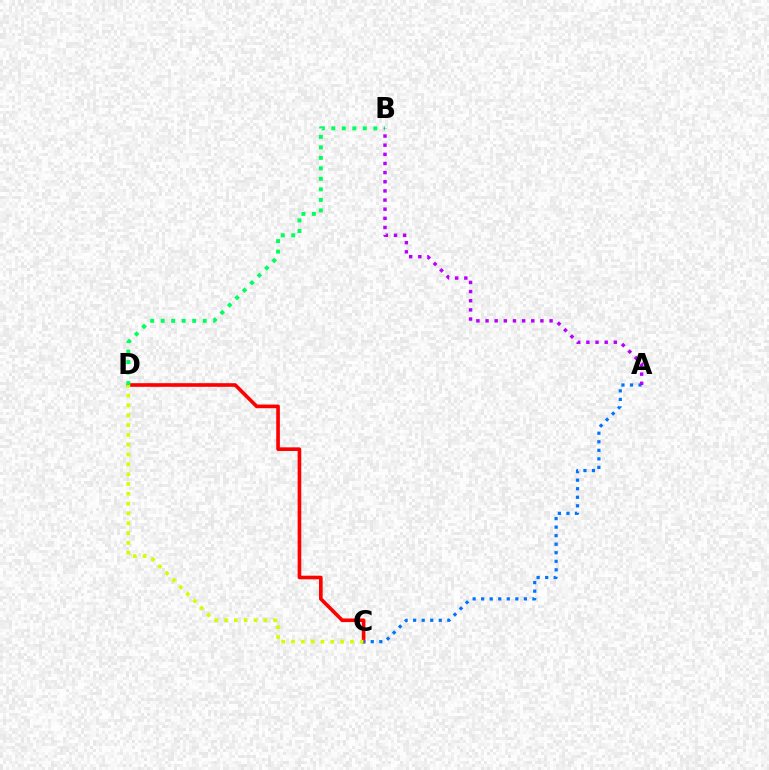{('C', 'D'): [{'color': '#ff0000', 'line_style': 'solid', 'thickness': 2.62}, {'color': '#d1ff00', 'line_style': 'dotted', 'thickness': 2.67}], ('A', 'C'): [{'color': '#0074ff', 'line_style': 'dotted', 'thickness': 2.32}], ('B', 'D'): [{'color': '#00ff5c', 'line_style': 'dotted', 'thickness': 2.85}], ('A', 'B'): [{'color': '#b900ff', 'line_style': 'dotted', 'thickness': 2.48}]}